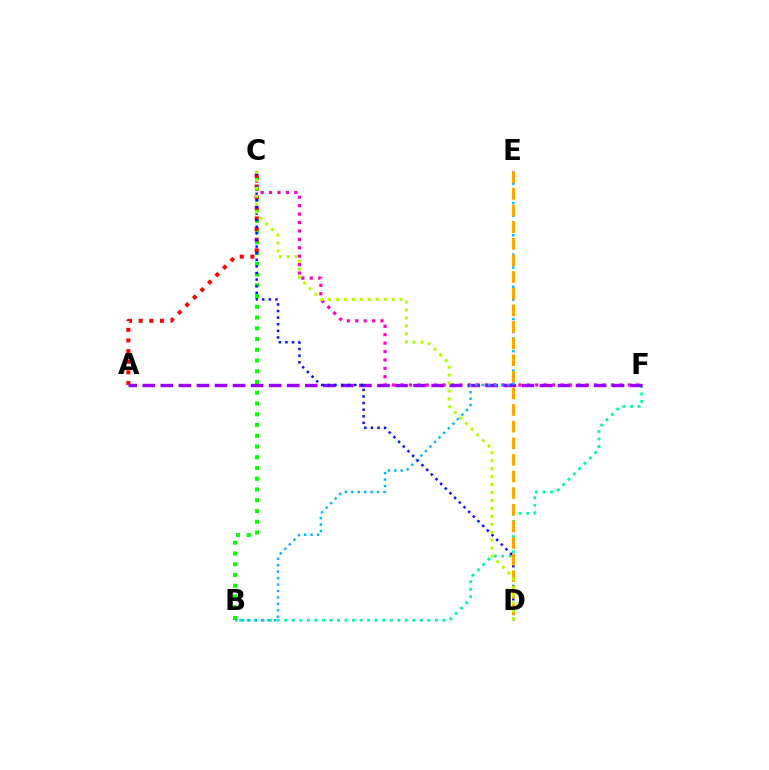{('C', 'F'): [{'color': '#ff00bd', 'line_style': 'dotted', 'thickness': 2.29}], ('B', 'C'): [{'color': '#08ff00', 'line_style': 'dotted', 'thickness': 2.92}], ('A', 'C'): [{'color': '#ff0000', 'line_style': 'dotted', 'thickness': 2.89}], ('B', 'F'): [{'color': '#00ff9d', 'line_style': 'dotted', 'thickness': 2.05}], ('A', 'F'): [{'color': '#9b00ff', 'line_style': 'dashed', 'thickness': 2.45}], ('B', 'E'): [{'color': '#00b5ff', 'line_style': 'dotted', 'thickness': 1.75}], ('C', 'D'): [{'color': '#0010ff', 'line_style': 'dotted', 'thickness': 1.79}, {'color': '#b3ff00', 'line_style': 'dotted', 'thickness': 2.16}], ('D', 'E'): [{'color': '#ffa500', 'line_style': 'dashed', 'thickness': 2.26}]}